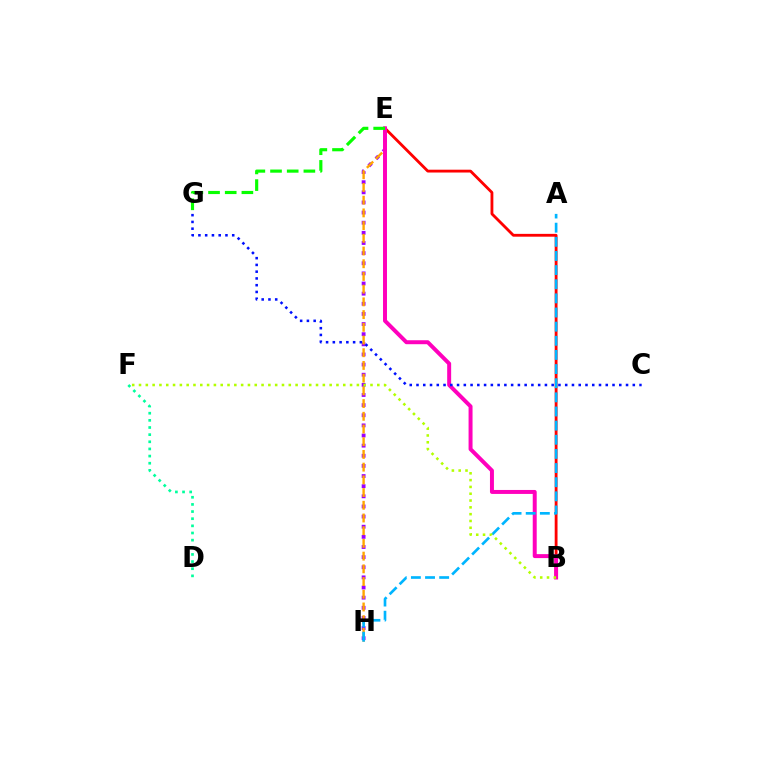{('E', 'H'): [{'color': '#9b00ff', 'line_style': 'dotted', 'thickness': 2.75}, {'color': '#ffa500', 'line_style': 'dashed', 'thickness': 1.73}], ('D', 'F'): [{'color': '#00ff9d', 'line_style': 'dotted', 'thickness': 1.94}], ('B', 'E'): [{'color': '#ff0000', 'line_style': 'solid', 'thickness': 2.03}, {'color': '#ff00bd', 'line_style': 'solid', 'thickness': 2.86}], ('E', 'G'): [{'color': '#08ff00', 'line_style': 'dashed', 'thickness': 2.27}], ('A', 'H'): [{'color': '#00b5ff', 'line_style': 'dashed', 'thickness': 1.92}], ('C', 'G'): [{'color': '#0010ff', 'line_style': 'dotted', 'thickness': 1.84}], ('B', 'F'): [{'color': '#b3ff00', 'line_style': 'dotted', 'thickness': 1.85}]}